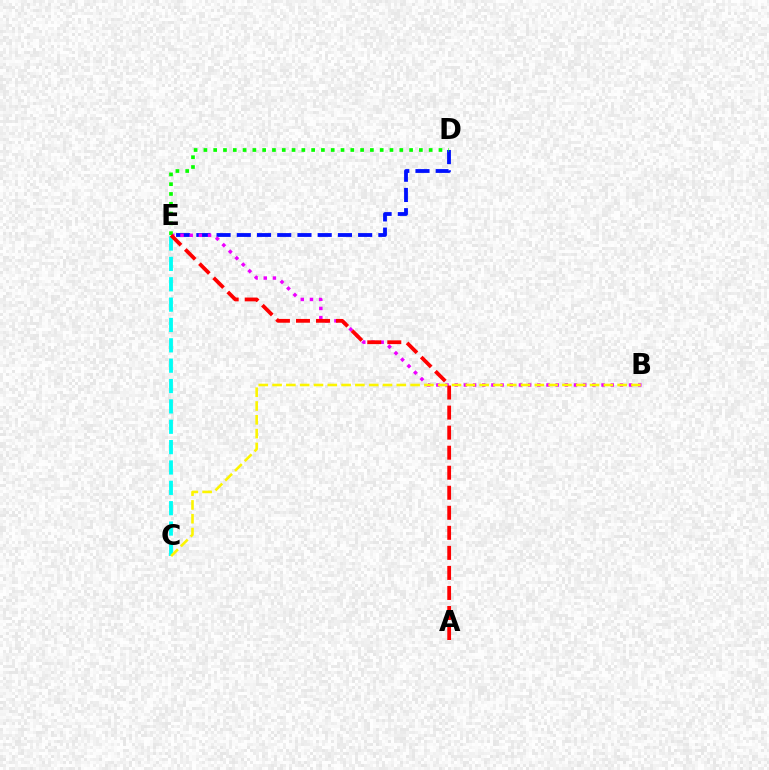{('D', 'E'): [{'color': '#0010ff', 'line_style': 'dashed', 'thickness': 2.75}, {'color': '#08ff00', 'line_style': 'dotted', 'thickness': 2.66}], ('B', 'E'): [{'color': '#ee00ff', 'line_style': 'dotted', 'thickness': 2.49}], ('C', 'E'): [{'color': '#00fff6', 'line_style': 'dashed', 'thickness': 2.77}], ('A', 'E'): [{'color': '#ff0000', 'line_style': 'dashed', 'thickness': 2.72}], ('B', 'C'): [{'color': '#fcf500', 'line_style': 'dashed', 'thickness': 1.88}]}